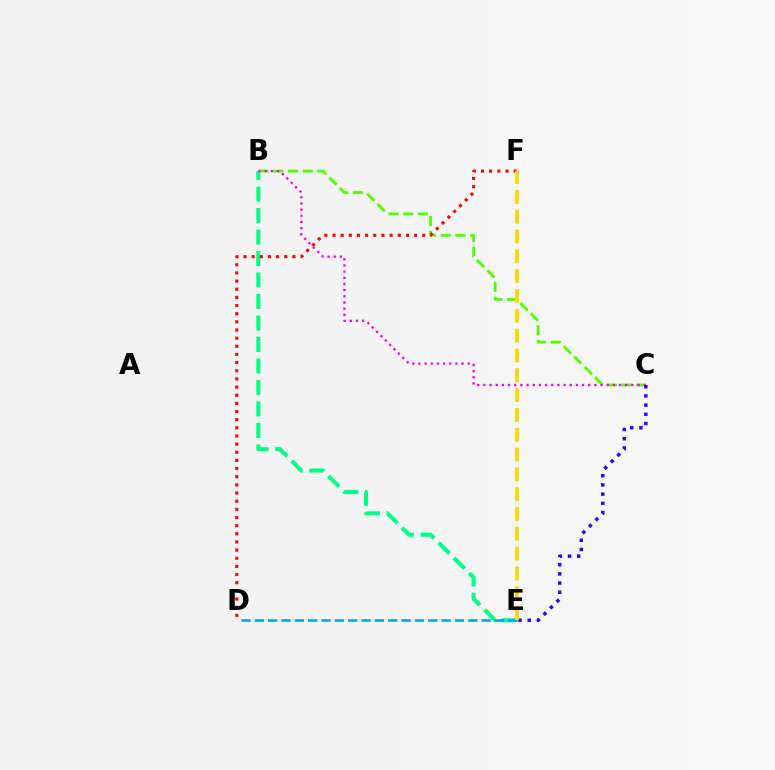{('B', 'E'): [{'color': '#00ff86', 'line_style': 'dashed', 'thickness': 2.92}], ('B', 'C'): [{'color': '#4fff00', 'line_style': 'dashed', 'thickness': 2.0}, {'color': '#ff00ed', 'line_style': 'dotted', 'thickness': 1.68}], ('D', 'E'): [{'color': '#009eff', 'line_style': 'dashed', 'thickness': 1.81}], ('D', 'F'): [{'color': '#ff0000', 'line_style': 'dotted', 'thickness': 2.22}], ('C', 'E'): [{'color': '#3700ff', 'line_style': 'dotted', 'thickness': 2.5}], ('E', 'F'): [{'color': '#ffd500', 'line_style': 'dashed', 'thickness': 2.69}]}